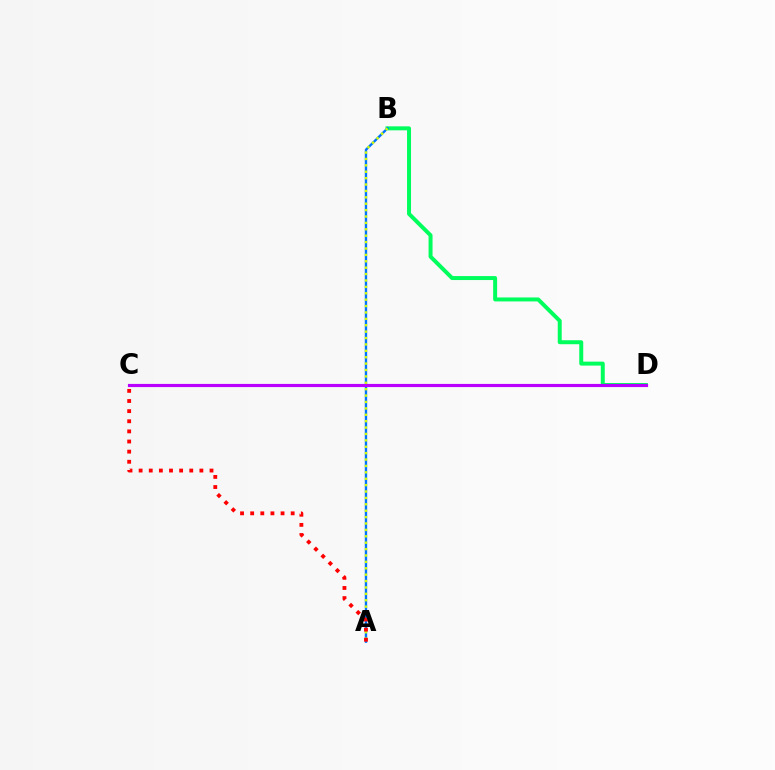{('B', 'D'): [{'color': '#00ff5c', 'line_style': 'solid', 'thickness': 2.86}], ('A', 'B'): [{'color': '#0074ff', 'line_style': 'solid', 'thickness': 1.7}, {'color': '#d1ff00', 'line_style': 'dotted', 'thickness': 1.74}], ('A', 'C'): [{'color': '#ff0000', 'line_style': 'dotted', 'thickness': 2.75}], ('C', 'D'): [{'color': '#b900ff', 'line_style': 'solid', 'thickness': 2.28}]}